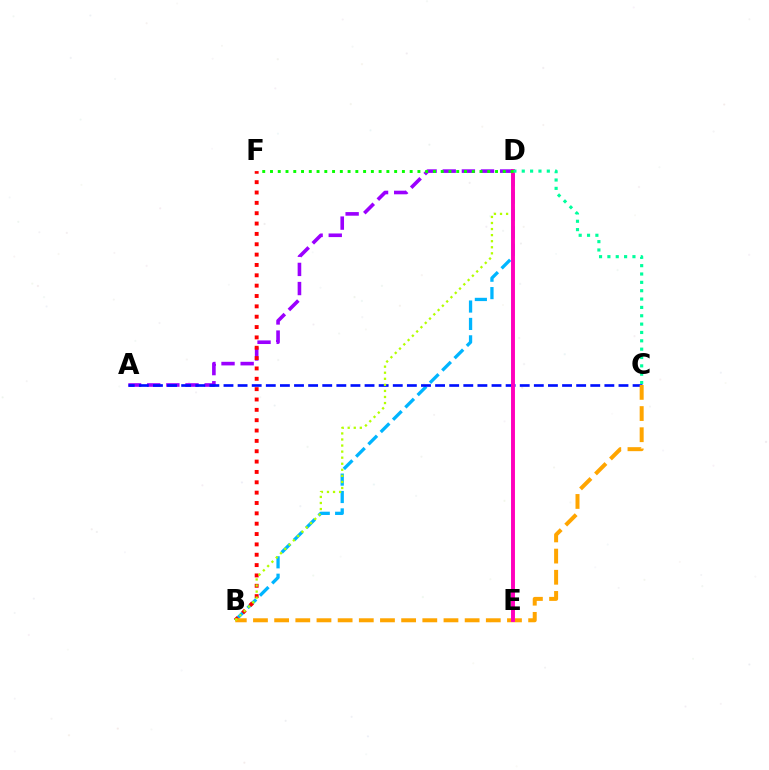{('A', 'D'): [{'color': '#9b00ff', 'line_style': 'dashed', 'thickness': 2.6}], ('B', 'D'): [{'color': '#00b5ff', 'line_style': 'dashed', 'thickness': 2.36}, {'color': '#b3ff00', 'line_style': 'dotted', 'thickness': 1.65}], ('B', 'F'): [{'color': '#ff0000', 'line_style': 'dotted', 'thickness': 2.81}], ('A', 'C'): [{'color': '#0010ff', 'line_style': 'dashed', 'thickness': 1.92}], ('B', 'C'): [{'color': '#ffa500', 'line_style': 'dashed', 'thickness': 2.88}], ('D', 'E'): [{'color': '#ff00bd', 'line_style': 'solid', 'thickness': 2.82}], ('C', 'D'): [{'color': '#00ff9d', 'line_style': 'dotted', 'thickness': 2.27}], ('D', 'F'): [{'color': '#08ff00', 'line_style': 'dotted', 'thickness': 2.11}]}